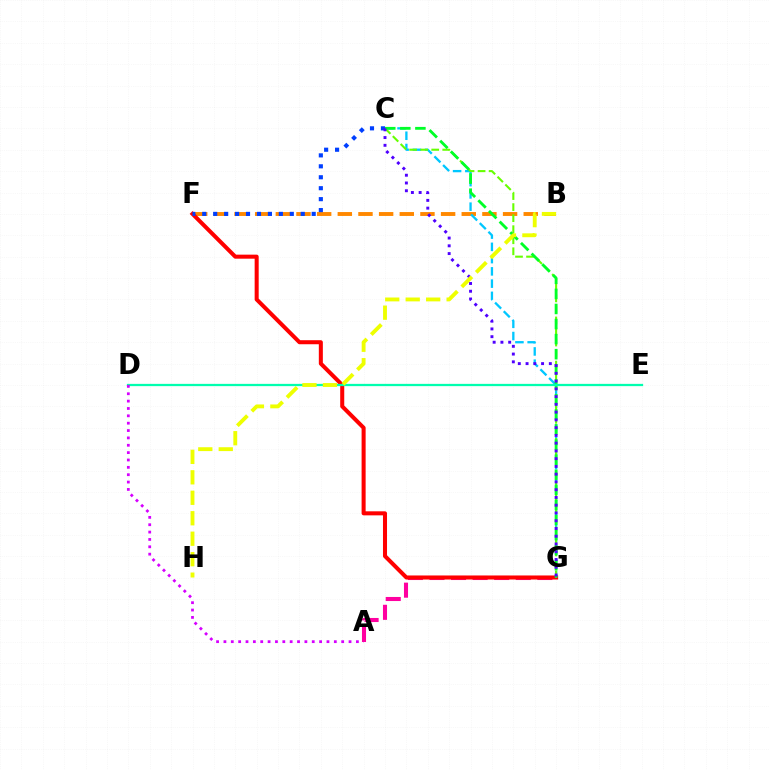{('A', 'G'): [{'color': '#ff00a0', 'line_style': 'dashed', 'thickness': 2.93}], ('B', 'F'): [{'color': '#ff8800', 'line_style': 'dashed', 'thickness': 2.81}], ('F', 'G'): [{'color': '#ff0000', 'line_style': 'solid', 'thickness': 2.91}], ('C', 'G'): [{'color': '#00c7ff', 'line_style': 'dashed', 'thickness': 1.67}, {'color': '#66ff00', 'line_style': 'dashed', 'thickness': 1.5}, {'color': '#00ff27', 'line_style': 'dashed', 'thickness': 2.05}, {'color': '#4f00ff', 'line_style': 'dotted', 'thickness': 2.11}], ('C', 'F'): [{'color': '#003fff', 'line_style': 'dotted', 'thickness': 2.97}], ('D', 'E'): [{'color': '#00ffaf', 'line_style': 'solid', 'thickness': 1.63}], ('A', 'D'): [{'color': '#d600ff', 'line_style': 'dotted', 'thickness': 2.0}], ('B', 'H'): [{'color': '#eeff00', 'line_style': 'dashed', 'thickness': 2.78}]}